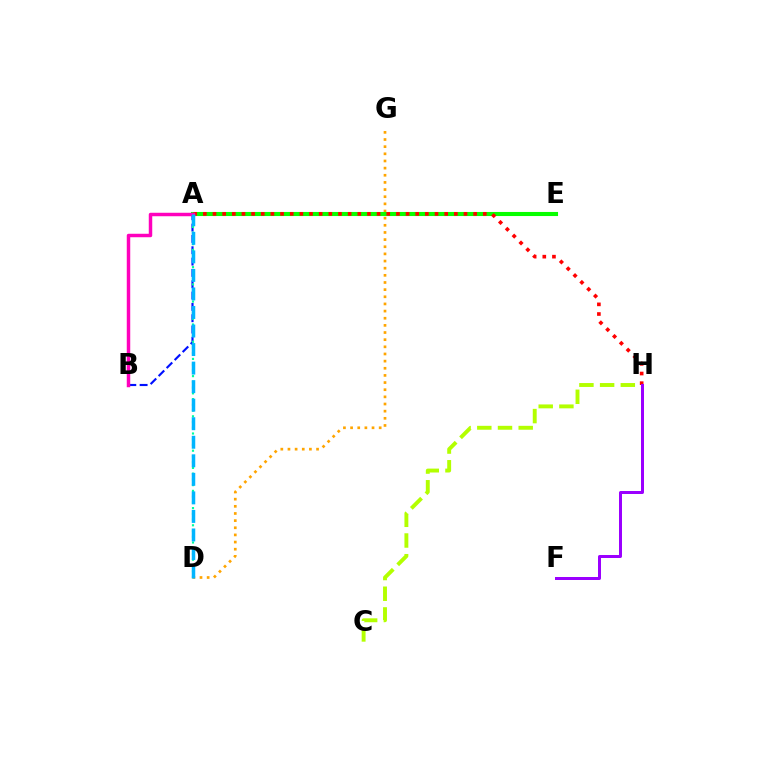{('D', 'G'): [{'color': '#ffa500', 'line_style': 'dotted', 'thickness': 1.94}], ('A', 'B'): [{'color': '#0010ff', 'line_style': 'dashed', 'thickness': 1.54}, {'color': '#ff00bd', 'line_style': 'solid', 'thickness': 2.5}], ('A', 'E'): [{'color': '#08ff00', 'line_style': 'solid', 'thickness': 2.94}], ('C', 'H'): [{'color': '#b3ff00', 'line_style': 'dashed', 'thickness': 2.81}], ('A', 'H'): [{'color': '#ff0000', 'line_style': 'dotted', 'thickness': 2.62}], ('A', 'D'): [{'color': '#00ff9d', 'line_style': 'dotted', 'thickness': 1.56}, {'color': '#00b5ff', 'line_style': 'dashed', 'thickness': 2.52}], ('F', 'H'): [{'color': '#9b00ff', 'line_style': 'solid', 'thickness': 2.16}]}